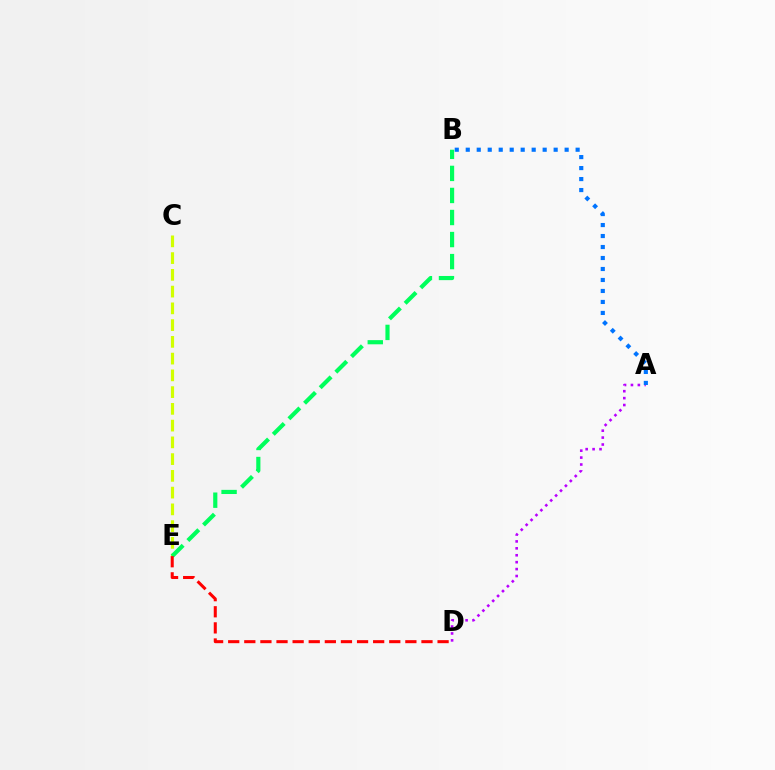{('A', 'D'): [{'color': '#b900ff', 'line_style': 'dotted', 'thickness': 1.88}], ('A', 'B'): [{'color': '#0074ff', 'line_style': 'dotted', 'thickness': 2.99}], ('C', 'E'): [{'color': '#d1ff00', 'line_style': 'dashed', 'thickness': 2.28}], ('B', 'E'): [{'color': '#00ff5c', 'line_style': 'dashed', 'thickness': 3.0}], ('D', 'E'): [{'color': '#ff0000', 'line_style': 'dashed', 'thickness': 2.19}]}